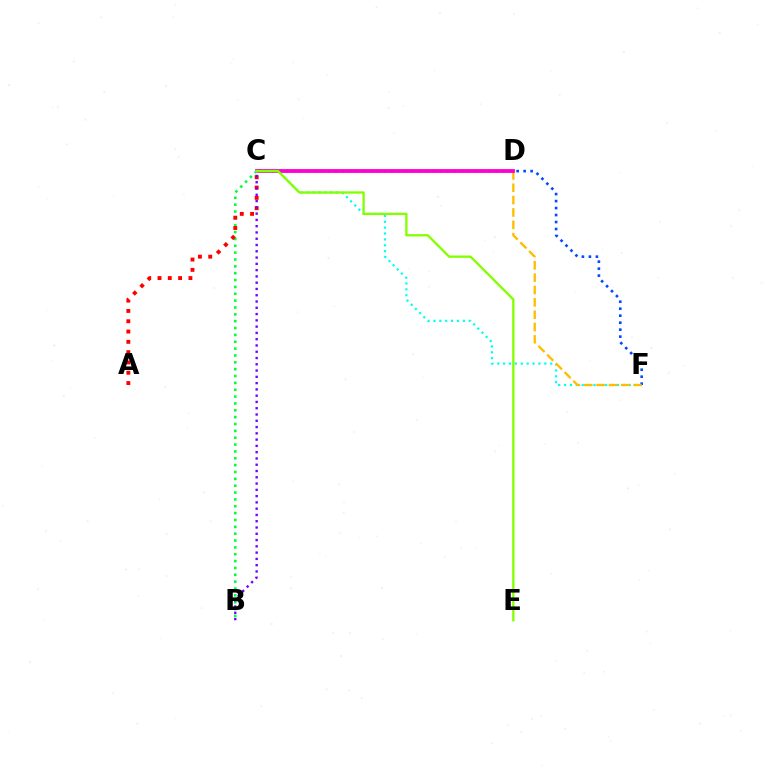{('C', 'F'): [{'color': '#00fff6', 'line_style': 'dotted', 'thickness': 1.6}, {'color': '#004bff', 'line_style': 'dotted', 'thickness': 1.9}], ('D', 'F'): [{'color': '#ffbd00', 'line_style': 'dashed', 'thickness': 1.68}], ('C', 'D'): [{'color': '#ff00cf', 'line_style': 'solid', 'thickness': 2.74}], ('B', 'C'): [{'color': '#00ff39', 'line_style': 'dotted', 'thickness': 1.86}, {'color': '#7200ff', 'line_style': 'dotted', 'thickness': 1.71}], ('A', 'C'): [{'color': '#ff0000', 'line_style': 'dotted', 'thickness': 2.8}], ('C', 'E'): [{'color': '#84ff00', 'line_style': 'solid', 'thickness': 1.68}]}